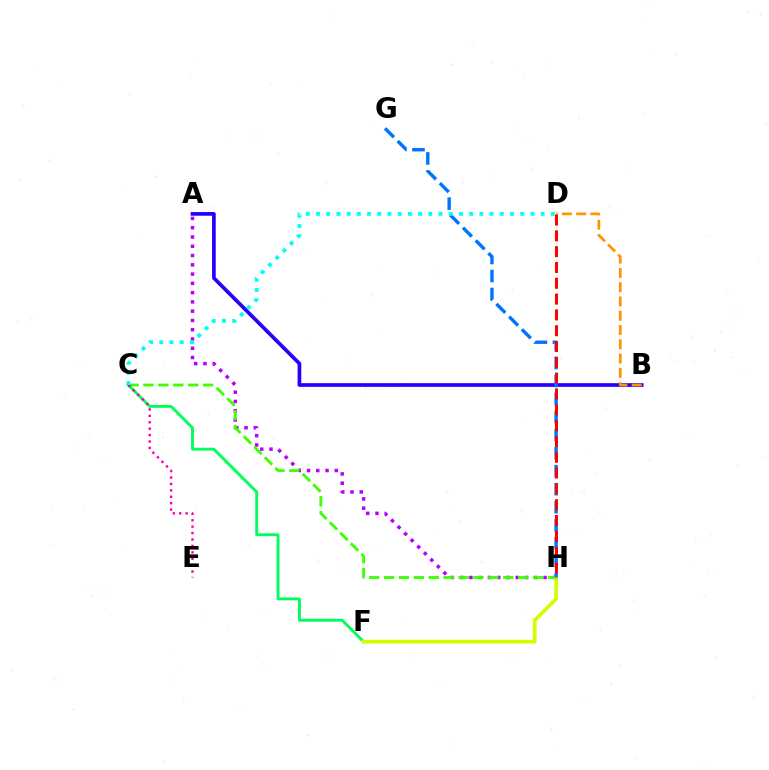{('A', 'B'): [{'color': '#2500ff', 'line_style': 'solid', 'thickness': 2.66}], ('A', 'H'): [{'color': '#b900ff', 'line_style': 'dotted', 'thickness': 2.52}], ('C', 'H'): [{'color': '#3dff00', 'line_style': 'dashed', 'thickness': 2.03}], ('C', 'F'): [{'color': '#00ff5c', 'line_style': 'solid', 'thickness': 2.07}], ('C', 'E'): [{'color': '#ff00ac', 'line_style': 'dotted', 'thickness': 1.74}], ('F', 'H'): [{'color': '#d1ff00', 'line_style': 'solid', 'thickness': 2.66}], ('G', 'H'): [{'color': '#0074ff', 'line_style': 'dashed', 'thickness': 2.45}], ('B', 'D'): [{'color': '#ff9400', 'line_style': 'dashed', 'thickness': 1.94}], ('D', 'H'): [{'color': '#ff0000', 'line_style': 'dashed', 'thickness': 2.15}], ('C', 'D'): [{'color': '#00fff6', 'line_style': 'dotted', 'thickness': 2.77}]}